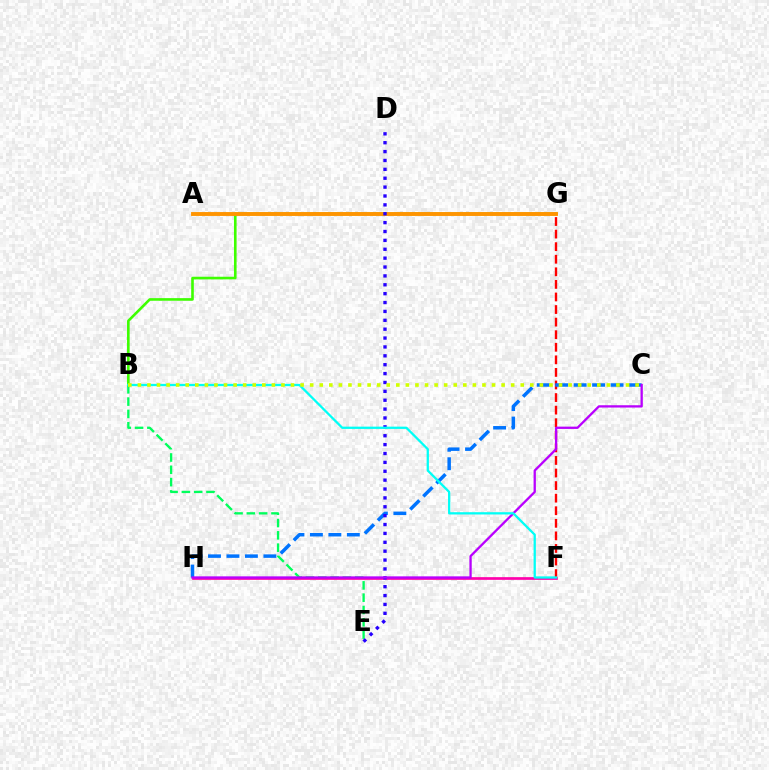{('B', 'G'): [{'color': '#3dff00', 'line_style': 'solid', 'thickness': 1.88}], ('F', 'G'): [{'color': '#ff0000', 'line_style': 'dashed', 'thickness': 1.71}], ('C', 'H'): [{'color': '#0074ff', 'line_style': 'dashed', 'thickness': 2.51}, {'color': '#b900ff', 'line_style': 'solid', 'thickness': 1.66}], ('B', 'E'): [{'color': '#00ff5c', 'line_style': 'dashed', 'thickness': 1.67}], ('F', 'H'): [{'color': '#ff00ac', 'line_style': 'solid', 'thickness': 1.94}], ('A', 'G'): [{'color': '#ff9400', 'line_style': 'solid', 'thickness': 2.8}], ('D', 'E'): [{'color': '#2500ff', 'line_style': 'dotted', 'thickness': 2.41}], ('B', 'F'): [{'color': '#00fff6', 'line_style': 'solid', 'thickness': 1.64}], ('B', 'C'): [{'color': '#d1ff00', 'line_style': 'dotted', 'thickness': 2.6}]}